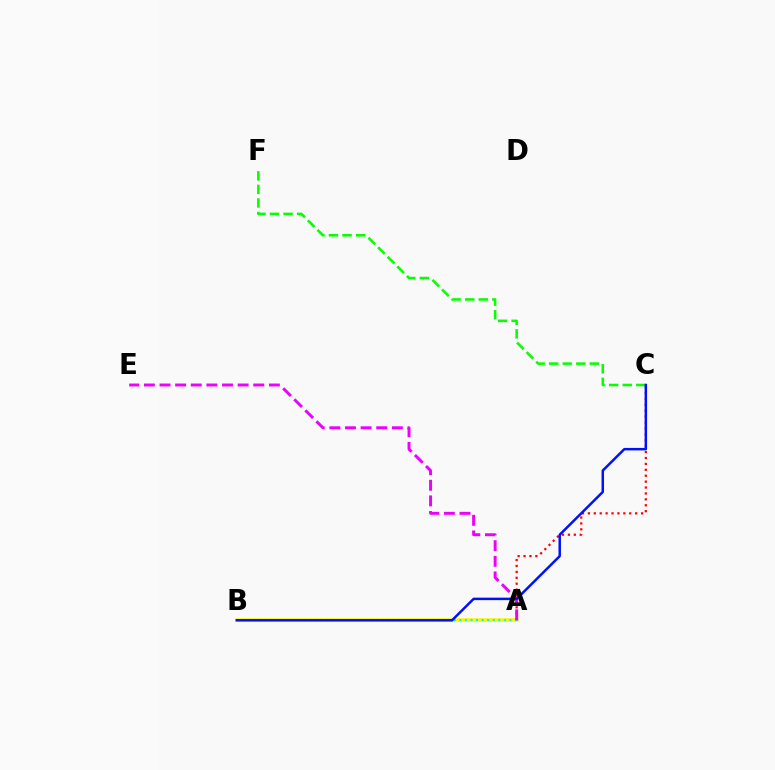{('A', 'B'): [{'color': '#fcf500', 'line_style': 'solid', 'thickness': 2.55}, {'color': '#00fff6', 'line_style': 'dotted', 'thickness': 1.51}], ('A', 'C'): [{'color': '#ff0000', 'line_style': 'dotted', 'thickness': 1.61}], ('C', 'F'): [{'color': '#08ff00', 'line_style': 'dashed', 'thickness': 1.84}], ('A', 'E'): [{'color': '#ee00ff', 'line_style': 'dashed', 'thickness': 2.12}], ('B', 'C'): [{'color': '#0010ff', 'line_style': 'solid', 'thickness': 1.79}]}